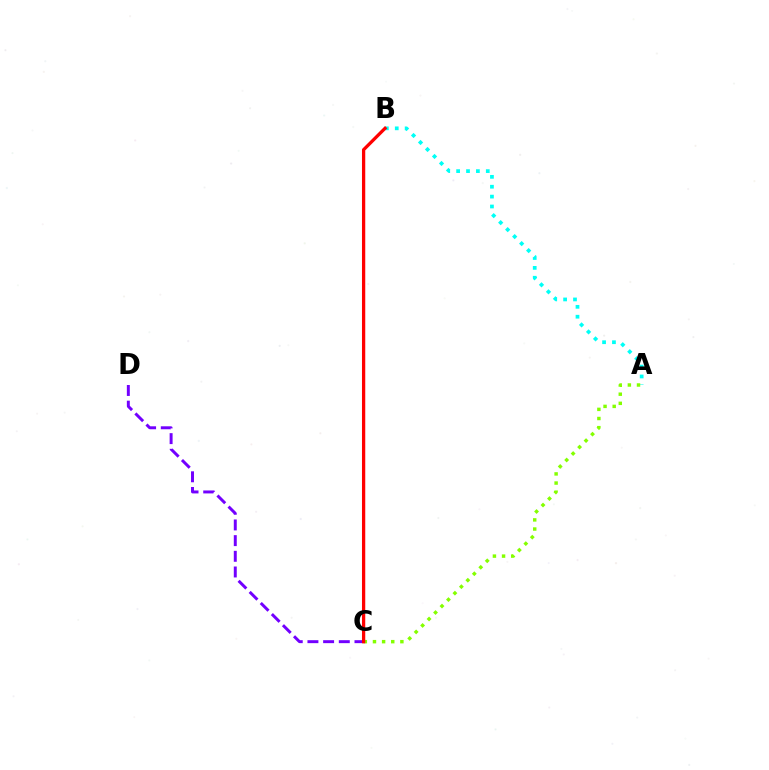{('A', 'B'): [{'color': '#00fff6', 'line_style': 'dotted', 'thickness': 2.69}], ('A', 'C'): [{'color': '#84ff00', 'line_style': 'dotted', 'thickness': 2.48}], ('C', 'D'): [{'color': '#7200ff', 'line_style': 'dashed', 'thickness': 2.13}], ('B', 'C'): [{'color': '#ff0000', 'line_style': 'solid', 'thickness': 2.36}]}